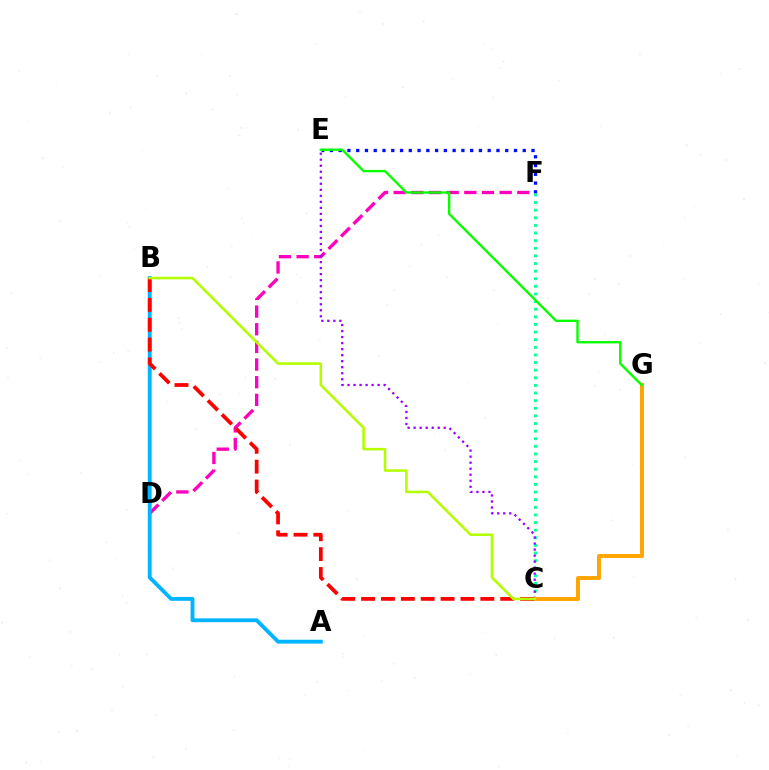{('E', 'F'): [{'color': '#0010ff', 'line_style': 'dotted', 'thickness': 2.38}], ('C', 'F'): [{'color': '#00ff9d', 'line_style': 'dotted', 'thickness': 2.07}], ('D', 'F'): [{'color': '#ff00bd', 'line_style': 'dashed', 'thickness': 2.4}], ('A', 'B'): [{'color': '#00b5ff', 'line_style': 'solid', 'thickness': 2.78}], ('C', 'E'): [{'color': '#9b00ff', 'line_style': 'dotted', 'thickness': 1.64}], ('C', 'G'): [{'color': '#ffa500', 'line_style': 'solid', 'thickness': 2.84}], ('B', 'C'): [{'color': '#ff0000', 'line_style': 'dashed', 'thickness': 2.7}, {'color': '#b3ff00', 'line_style': 'solid', 'thickness': 1.84}], ('E', 'G'): [{'color': '#08ff00', 'line_style': 'solid', 'thickness': 1.7}]}